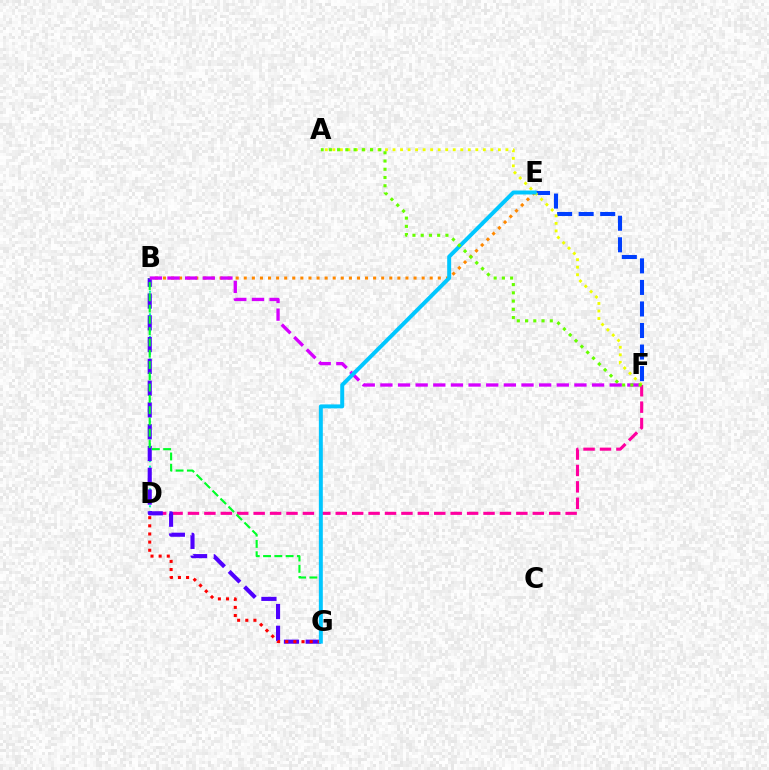{('B', 'D'): [{'color': '#00ffaf', 'line_style': 'dotted', 'thickness': 1.53}], ('B', 'E'): [{'color': '#ff8800', 'line_style': 'dotted', 'thickness': 2.2}], ('D', 'F'): [{'color': '#ff00a0', 'line_style': 'dashed', 'thickness': 2.23}], ('B', 'G'): [{'color': '#4f00ff', 'line_style': 'dashed', 'thickness': 2.96}, {'color': '#00ff27', 'line_style': 'dashed', 'thickness': 1.53}], ('E', 'F'): [{'color': '#003fff', 'line_style': 'dashed', 'thickness': 2.93}], ('D', 'G'): [{'color': '#ff0000', 'line_style': 'dotted', 'thickness': 2.21}], ('A', 'F'): [{'color': '#eeff00', 'line_style': 'dotted', 'thickness': 2.04}, {'color': '#66ff00', 'line_style': 'dotted', 'thickness': 2.24}], ('B', 'F'): [{'color': '#d600ff', 'line_style': 'dashed', 'thickness': 2.4}], ('E', 'G'): [{'color': '#00c7ff', 'line_style': 'solid', 'thickness': 2.85}]}